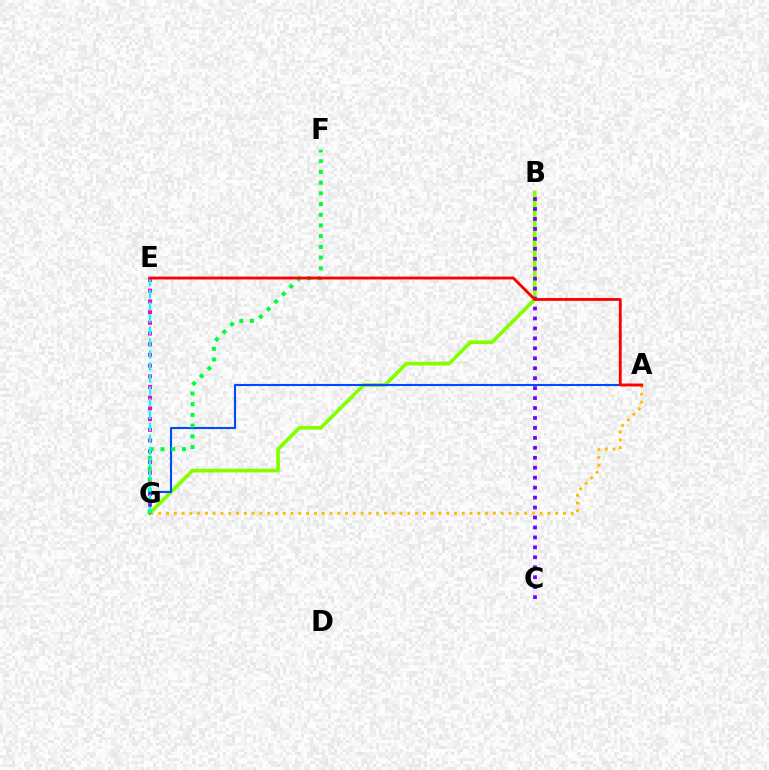{('B', 'G'): [{'color': '#84ff00', 'line_style': 'solid', 'thickness': 2.66}], ('E', 'G'): [{'color': '#ff00cf', 'line_style': 'dotted', 'thickness': 2.91}, {'color': '#00fff6', 'line_style': 'dashed', 'thickness': 1.64}], ('A', 'G'): [{'color': '#ffbd00', 'line_style': 'dotted', 'thickness': 2.11}, {'color': '#004bff', 'line_style': 'solid', 'thickness': 1.51}], ('B', 'C'): [{'color': '#7200ff', 'line_style': 'dotted', 'thickness': 2.7}], ('F', 'G'): [{'color': '#00ff39', 'line_style': 'dotted', 'thickness': 2.91}], ('A', 'E'): [{'color': '#ff0000', 'line_style': 'solid', 'thickness': 2.05}]}